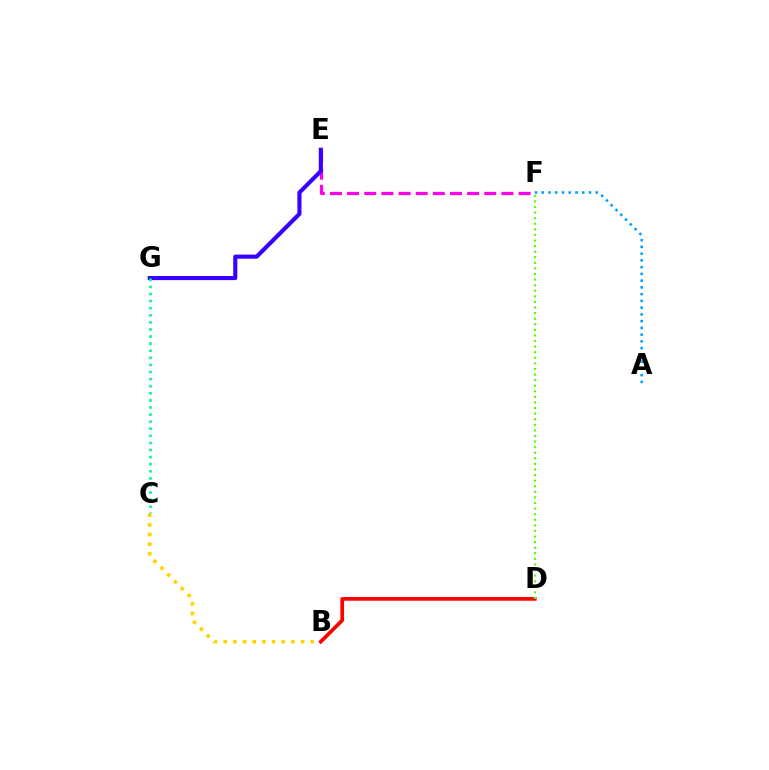{('E', 'F'): [{'color': '#ff00ed', 'line_style': 'dashed', 'thickness': 2.33}], ('B', 'C'): [{'color': '#ffd500', 'line_style': 'dotted', 'thickness': 2.63}], ('E', 'G'): [{'color': '#3700ff', 'line_style': 'solid', 'thickness': 2.95}], ('A', 'F'): [{'color': '#009eff', 'line_style': 'dotted', 'thickness': 1.83}], ('B', 'D'): [{'color': '#ff0000', 'line_style': 'solid', 'thickness': 2.66}], ('D', 'F'): [{'color': '#4fff00', 'line_style': 'dotted', 'thickness': 1.52}], ('C', 'G'): [{'color': '#00ff86', 'line_style': 'dotted', 'thickness': 1.93}]}